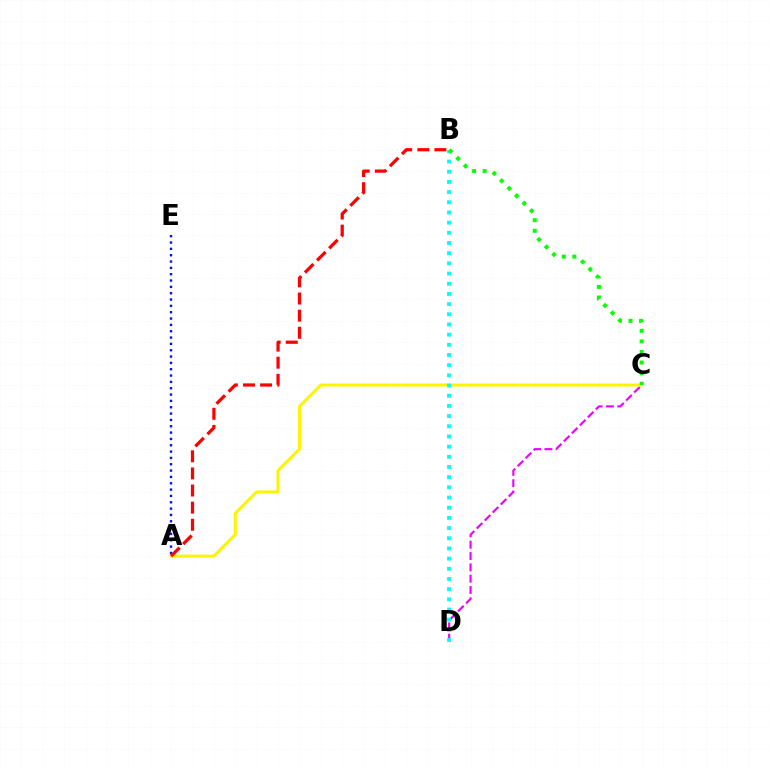{('C', 'D'): [{'color': '#ee00ff', 'line_style': 'dashed', 'thickness': 1.54}], ('A', 'C'): [{'color': '#fcf500', 'line_style': 'solid', 'thickness': 2.19}], ('A', 'E'): [{'color': '#0010ff', 'line_style': 'dotted', 'thickness': 1.72}], ('B', 'D'): [{'color': '#00fff6', 'line_style': 'dotted', 'thickness': 2.77}], ('B', 'C'): [{'color': '#08ff00', 'line_style': 'dotted', 'thickness': 2.88}], ('A', 'B'): [{'color': '#ff0000', 'line_style': 'dashed', 'thickness': 2.33}]}